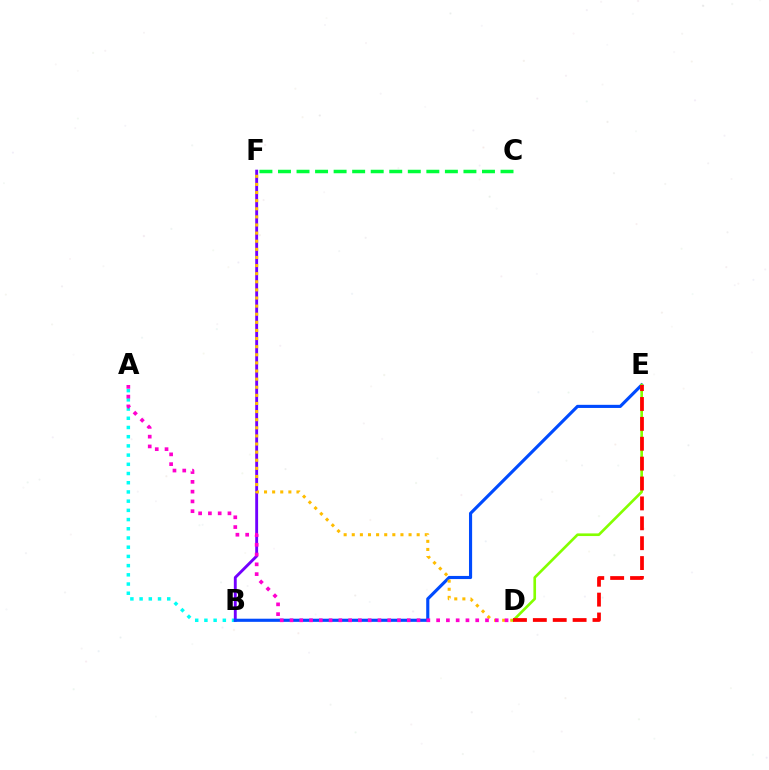{('C', 'F'): [{'color': '#00ff39', 'line_style': 'dashed', 'thickness': 2.52}], ('A', 'B'): [{'color': '#00fff6', 'line_style': 'dotted', 'thickness': 2.5}], ('B', 'F'): [{'color': '#7200ff', 'line_style': 'solid', 'thickness': 2.07}], ('B', 'E'): [{'color': '#004bff', 'line_style': 'solid', 'thickness': 2.26}], ('D', 'F'): [{'color': '#ffbd00', 'line_style': 'dotted', 'thickness': 2.2}], ('D', 'E'): [{'color': '#84ff00', 'line_style': 'solid', 'thickness': 1.91}, {'color': '#ff0000', 'line_style': 'dashed', 'thickness': 2.7}], ('A', 'D'): [{'color': '#ff00cf', 'line_style': 'dotted', 'thickness': 2.66}]}